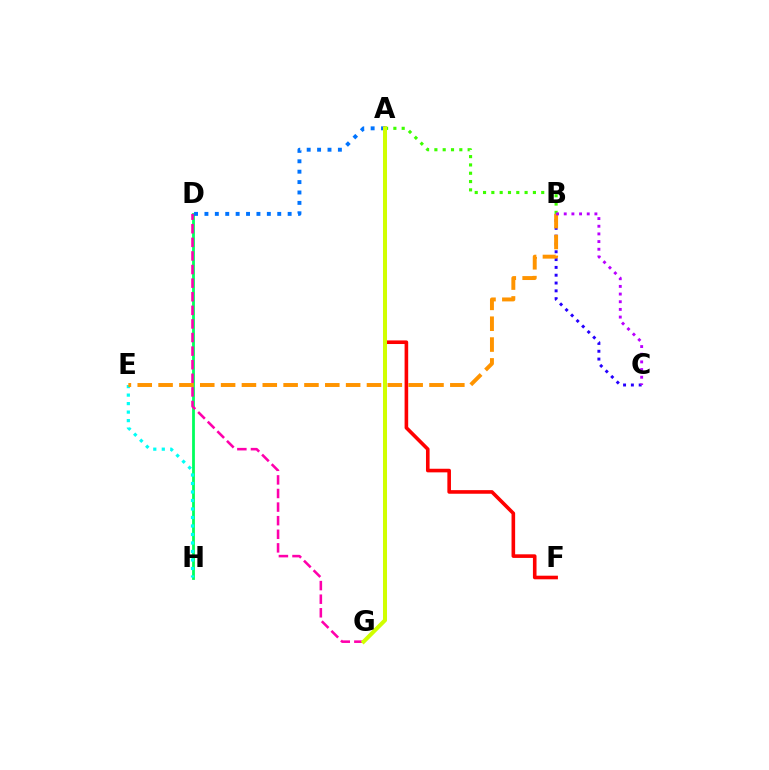{('A', 'F'): [{'color': '#ff0000', 'line_style': 'solid', 'thickness': 2.6}], ('D', 'H'): [{'color': '#00ff5c', 'line_style': 'solid', 'thickness': 2.01}], ('A', 'D'): [{'color': '#0074ff', 'line_style': 'dotted', 'thickness': 2.83}], ('D', 'G'): [{'color': '#ff00ac', 'line_style': 'dashed', 'thickness': 1.85}], ('E', 'H'): [{'color': '#00fff6', 'line_style': 'dotted', 'thickness': 2.31}], ('A', 'B'): [{'color': '#3dff00', 'line_style': 'dotted', 'thickness': 2.26}], ('B', 'C'): [{'color': '#2500ff', 'line_style': 'dotted', 'thickness': 2.12}, {'color': '#b900ff', 'line_style': 'dotted', 'thickness': 2.08}], ('B', 'E'): [{'color': '#ff9400', 'line_style': 'dashed', 'thickness': 2.83}], ('A', 'G'): [{'color': '#d1ff00', 'line_style': 'solid', 'thickness': 2.89}]}